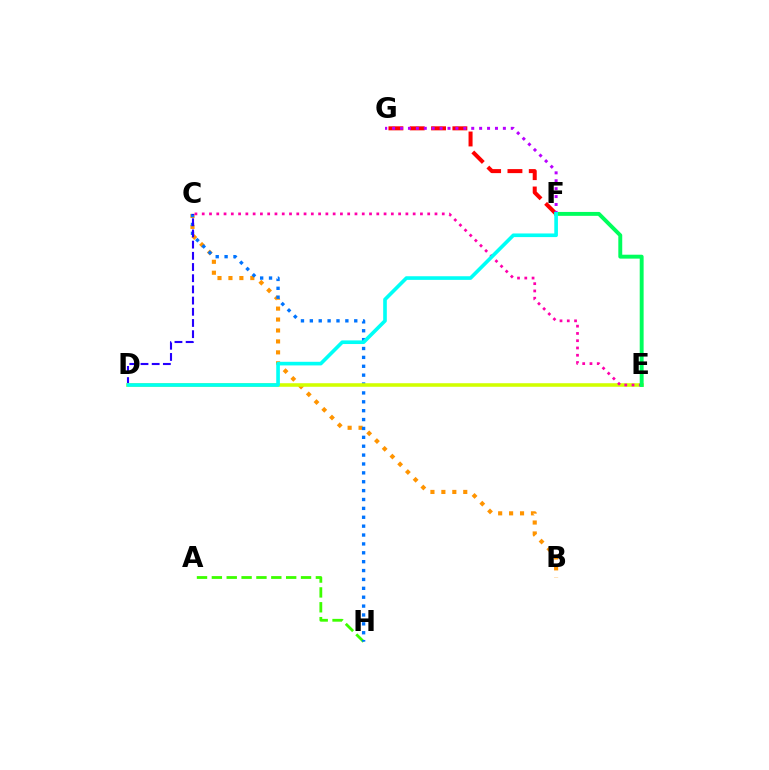{('B', 'C'): [{'color': '#ff9400', 'line_style': 'dotted', 'thickness': 2.97}], ('A', 'H'): [{'color': '#3dff00', 'line_style': 'dashed', 'thickness': 2.02}], ('C', 'H'): [{'color': '#0074ff', 'line_style': 'dotted', 'thickness': 2.41}], ('F', 'G'): [{'color': '#ff0000', 'line_style': 'dashed', 'thickness': 2.9}, {'color': '#b900ff', 'line_style': 'dotted', 'thickness': 2.15}], ('C', 'D'): [{'color': '#2500ff', 'line_style': 'dashed', 'thickness': 1.52}], ('D', 'E'): [{'color': '#d1ff00', 'line_style': 'solid', 'thickness': 2.57}], ('C', 'E'): [{'color': '#ff00ac', 'line_style': 'dotted', 'thickness': 1.98}], ('E', 'F'): [{'color': '#00ff5c', 'line_style': 'solid', 'thickness': 2.82}], ('D', 'F'): [{'color': '#00fff6', 'line_style': 'solid', 'thickness': 2.62}]}